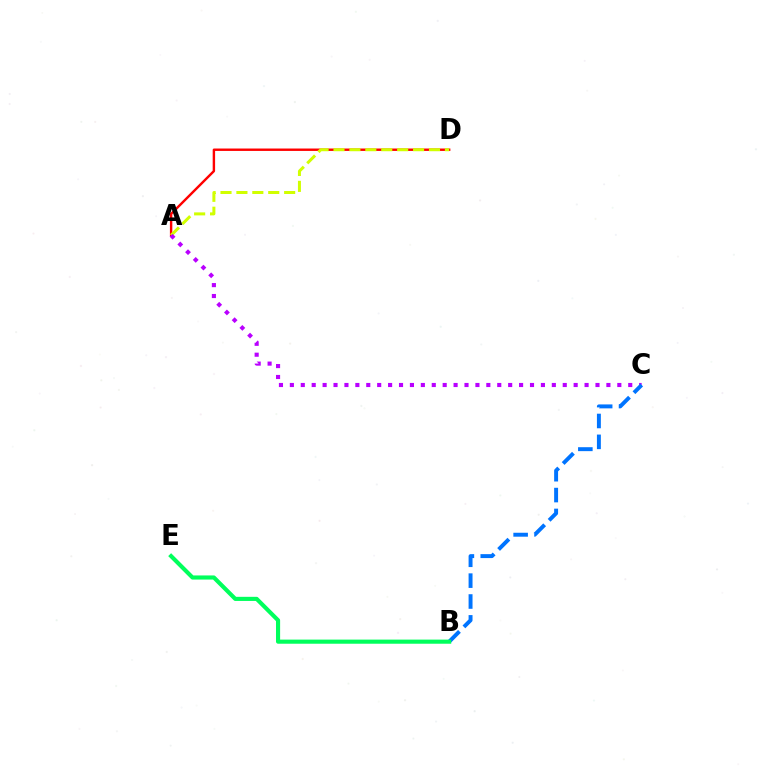{('A', 'D'): [{'color': '#ff0000', 'line_style': 'solid', 'thickness': 1.74}, {'color': '#d1ff00', 'line_style': 'dashed', 'thickness': 2.16}], ('A', 'C'): [{'color': '#b900ff', 'line_style': 'dotted', 'thickness': 2.97}], ('B', 'C'): [{'color': '#0074ff', 'line_style': 'dashed', 'thickness': 2.83}], ('B', 'E'): [{'color': '#00ff5c', 'line_style': 'solid', 'thickness': 2.97}]}